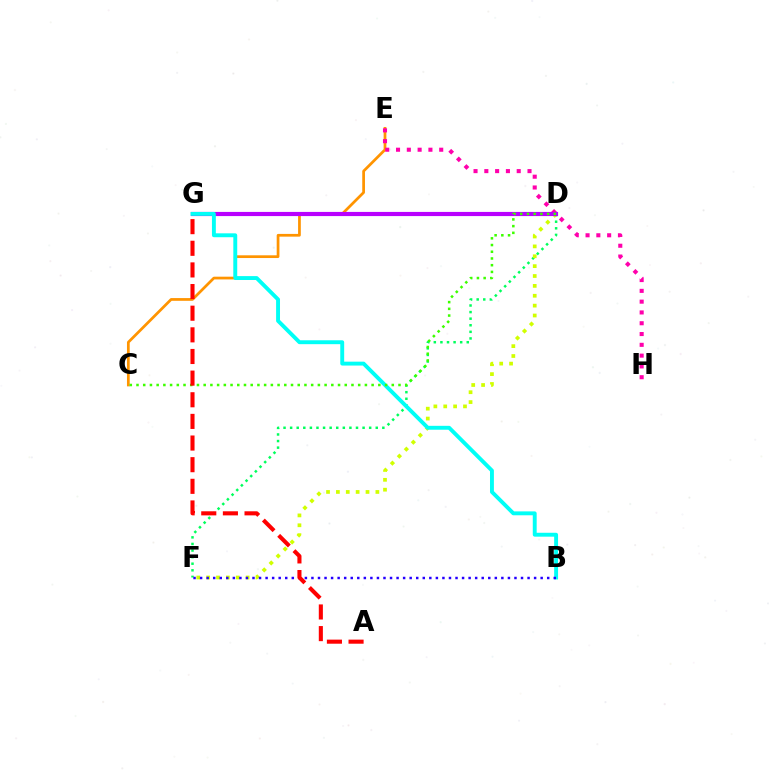{('C', 'E'): [{'color': '#ff9400', 'line_style': 'solid', 'thickness': 1.97}], ('D', 'G'): [{'color': '#0074ff', 'line_style': 'solid', 'thickness': 1.66}, {'color': '#b900ff', 'line_style': 'solid', 'thickness': 3.0}], ('D', 'F'): [{'color': '#00ff5c', 'line_style': 'dotted', 'thickness': 1.79}, {'color': '#d1ff00', 'line_style': 'dotted', 'thickness': 2.68}], ('E', 'H'): [{'color': '#ff00ac', 'line_style': 'dotted', 'thickness': 2.93}], ('B', 'G'): [{'color': '#00fff6', 'line_style': 'solid', 'thickness': 2.81}], ('C', 'D'): [{'color': '#3dff00', 'line_style': 'dotted', 'thickness': 1.83}], ('B', 'F'): [{'color': '#2500ff', 'line_style': 'dotted', 'thickness': 1.78}], ('A', 'G'): [{'color': '#ff0000', 'line_style': 'dashed', 'thickness': 2.94}]}